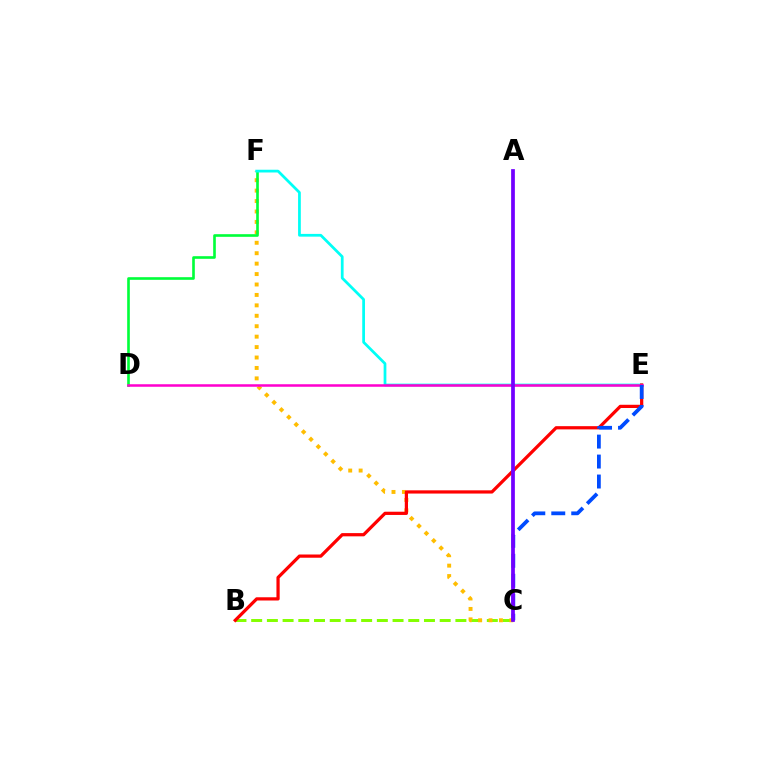{('B', 'C'): [{'color': '#84ff00', 'line_style': 'dashed', 'thickness': 2.13}], ('C', 'F'): [{'color': '#ffbd00', 'line_style': 'dotted', 'thickness': 2.83}], ('D', 'F'): [{'color': '#00ff39', 'line_style': 'solid', 'thickness': 1.9}], ('E', 'F'): [{'color': '#00fff6', 'line_style': 'solid', 'thickness': 1.98}], ('B', 'E'): [{'color': '#ff0000', 'line_style': 'solid', 'thickness': 2.32}], ('D', 'E'): [{'color': '#ff00cf', 'line_style': 'solid', 'thickness': 1.82}], ('C', 'E'): [{'color': '#004bff', 'line_style': 'dashed', 'thickness': 2.71}], ('A', 'C'): [{'color': '#7200ff', 'line_style': 'solid', 'thickness': 2.69}]}